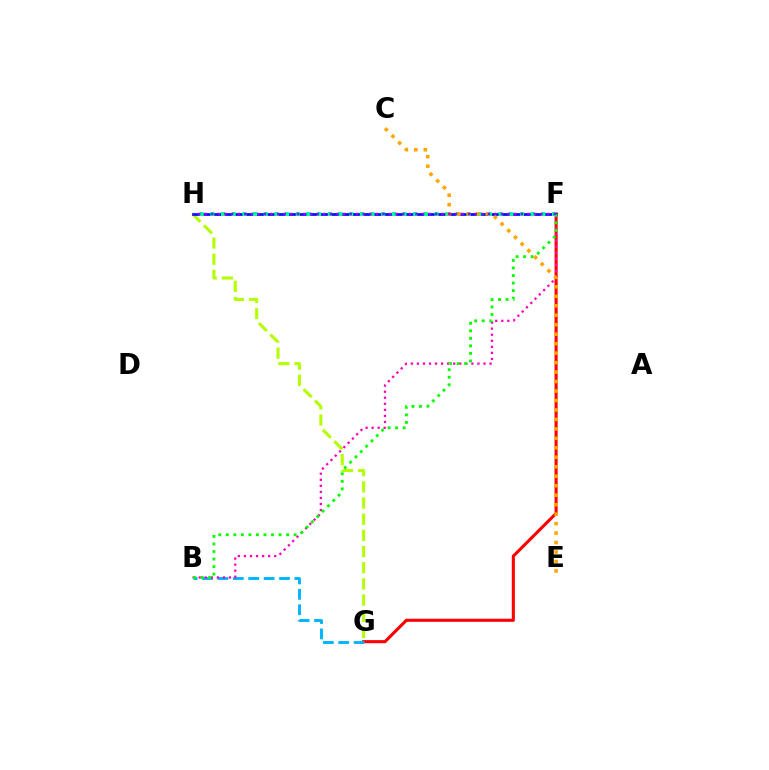{('F', 'G'): [{'color': '#ff0000', 'line_style': 'solid', 'thickness': 2.22}], ('B', 'G'): [{'color': '#00b5ff', 'line_style': 'dashed', 'thickness': 2.09}], ('G', 'H'): [{'color': '#b3ff00', 'line_style': 'dashed', 'thickness': 2.2}], ('B', 'F'): [{'color': '#ff00bd', 'line_style': 'dotted', 'thickness': 1.65}, {'color': '#08ff00', 'line_style': 'dotted', 'thickness': 2.05}], ('F', 'H'): [{'color': '#0010ff', 'line_style': 'solid', 'thickness': 1.98}, {'color': '#00ff9d', 'line_style': 'dotted', 'thickness': 2.9}, {'color': '#9b00ff', 'line_style': 'dotted', 'thickness': 1.79}], ('C', 'E'): [{'color': '#ffa500', 'line_style': 'dotted', 'thickness': 2.57}]}